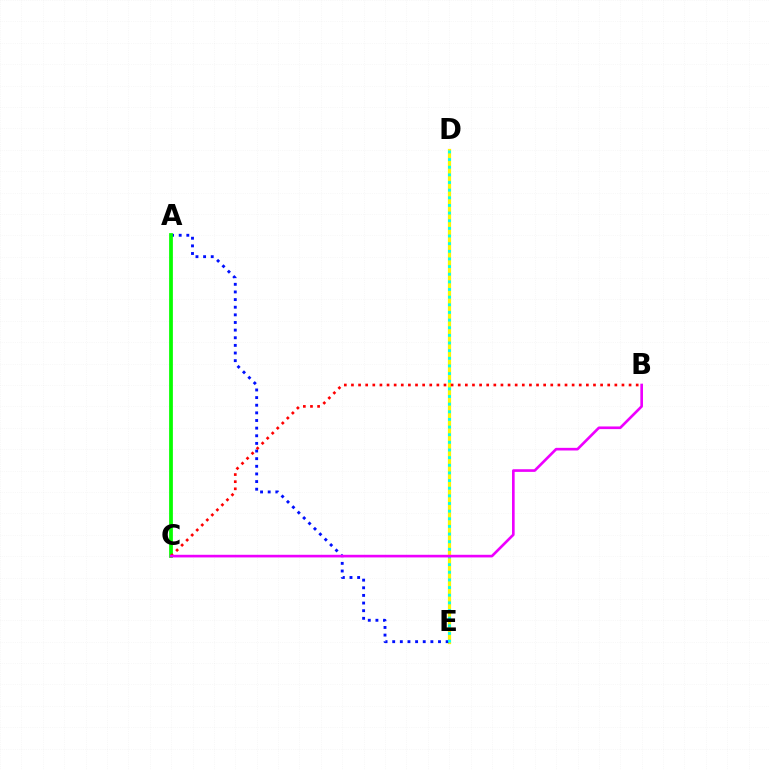{('D', 'E'): [{'color': '#fcf500', 'line_style': 'solid', 'thickness': 2.32}, {'color': '#00fff6', 'line_style': 'dotted', 'thickness': 2.08}], ('A', 'E'): [{'color': '#0010ff', 'line_style': 'dotted', 'thickness': 2.07}], ('A', 'C'): [{'color': '#08ff00', 'line_style': 'solid', 'thickness': 2.7}], ('B', 'C'): [{'color': '#ff0000', 'line_style': 'dotted', 'thickness': 1.93}, {'color': '#ee00ff', 'line_style': 'solid', 'thickness': 1.91}]}